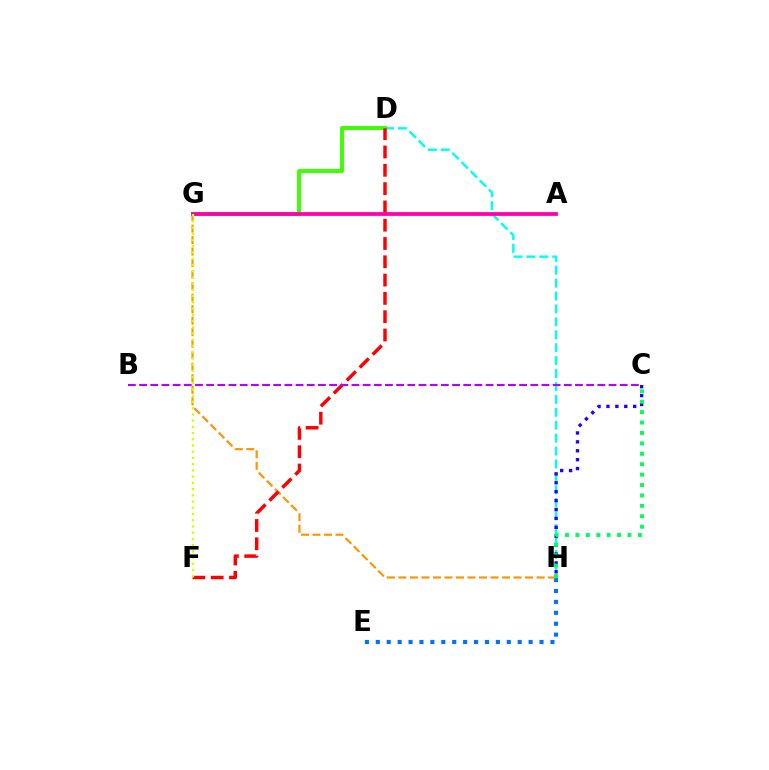{('D', 'H'): [{'color': '#00fff6', 'line_style': 'dashed', 'thickness': 1.75}], ('E', 'H'): [{'color': '#0074ff', 'line_style': 'dotted', 'thickness': 2.97}], ('D', 'G'): [{'color': '#3dff00', 'line_style': 'solid', 'thickness': 2.83}], ('C', 'H'): [{'color': '#2500ff', 'line_style': 'dotted', 'thickness': 2.42}, {'color': '#00ff5c', 'line_style': 'dotted', 'thickness': 2.83}], ('G', 'H'): [{'color': '#ff9400', 'line_style': 'dashed', 'thickness': 1.56}], ('D', 'F'): [{'color': '#ff0000', 'line_style': 'dashed', 'thickness': 2.49}], ('A', 'G'): [{'color': '#ff00ac', 'line_style': 'solid', 'thickness': 2.72}], ('F', 'G'): [{'color': '#d1ff00', 'line_style': 'dotted', 'thickness': 1.69}], ('B', 'C'): [{'color': '#b900ff', 'line_style': 'dashed', 'thickness': 1.52}]}